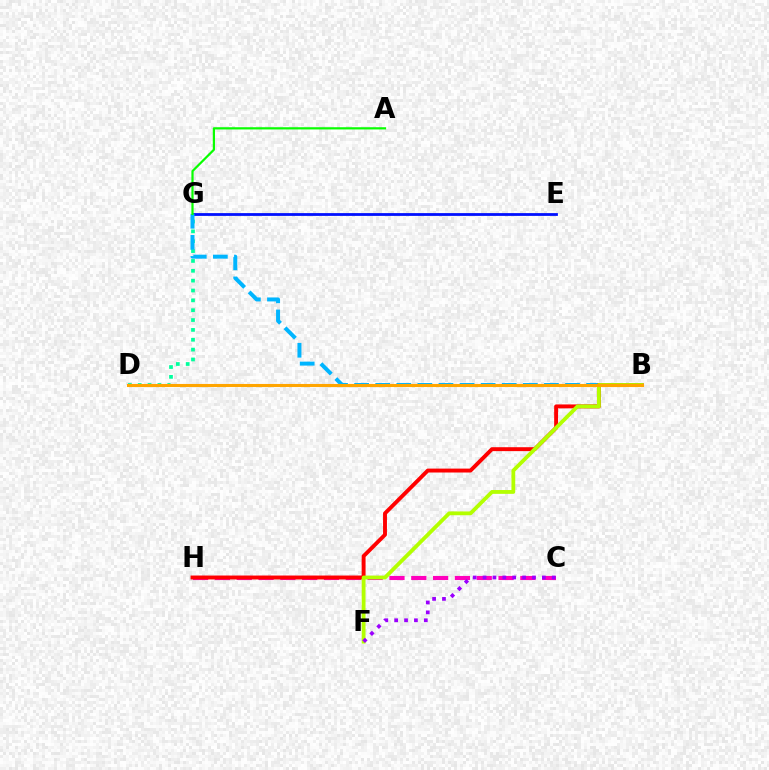{('C', 'H'): [{'color': '#ff00bd', 'line_style': 'dashed', 'thickness': 2.96}], ('E', 'G'): [{'color': '#0010ff', 'line_style': 'solid', 'thickness': 2.0}], ('D', 'G'): [{'color': '#00ff9d', 'line_style': 'dotted', 'thickness': 2.68}], ('B', 'G'): [{'color': '#00b5ff', 'line_style': 'dashed', 'thickness': 2.87}], ('B', 'H'): [{'color': '#ff0000', 'line_style': 'solid', 'thickness': 2.81}], ('B', 'F'): [{'color': '#b3ff00', 'line_style': 'solid', 'thickness': 2.74}], ('B', 'D'): [{'color': '#ffa500', 'line_style': 'solid', 'thickness': 2.22}], ('C', 'F'): [{'color': '#9b00ff', 'line_style': 'dotted', 'thickness': 2.69}], ('A', 'G'): [{'color': '#08ff00', 'line_style': 'solid', 'thickness': 1.59}]}